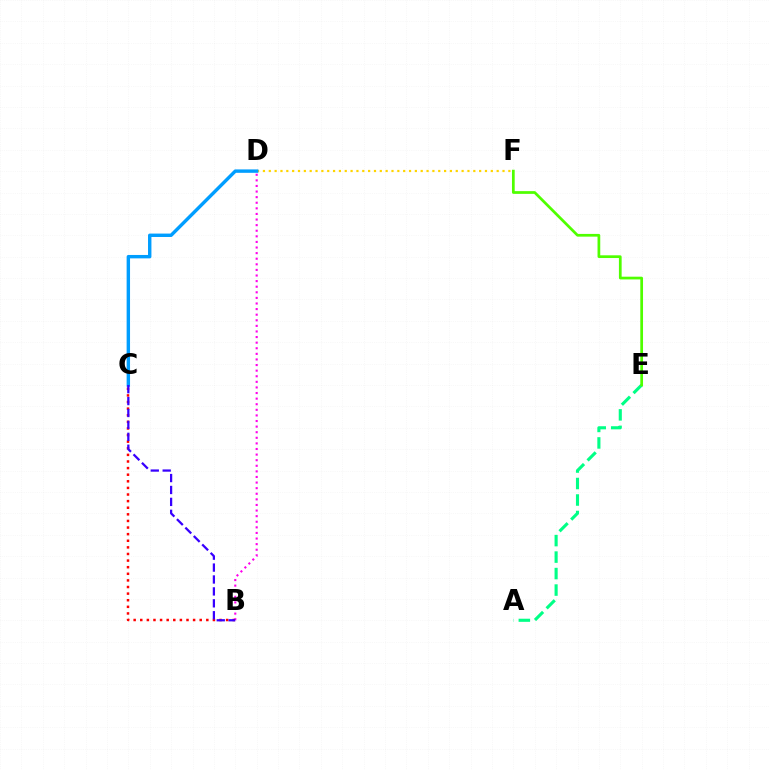{('D', 'F'): [{'color': '#ffd500', 'line_style': 'dotted', 'thickness': 1.59}], ('C', 'D'): [{'color': '#009eff', 'line_style': 'solid', 'thickness': 2.45}], ('B', 'C'): [{'color': '#ff0000', 'line_style': 'dotted', 'thickness': 1.8}, {'color': '#3700ff', 'line_style': 'dashed', 'thickness': 1.62}], ('A', 'E'): [{'color': '#00ff86', 'line_style': 'dashed', 'thickness': 2.24}], ('E', 'F'): [{'color': '#4fff00', 'line_style': 'solid', 'thickness': 1.96}], ('B', 'D'): [{'color': '#ff00ed', 'line_style': 'dotted', 'thickness': 1.52}]}